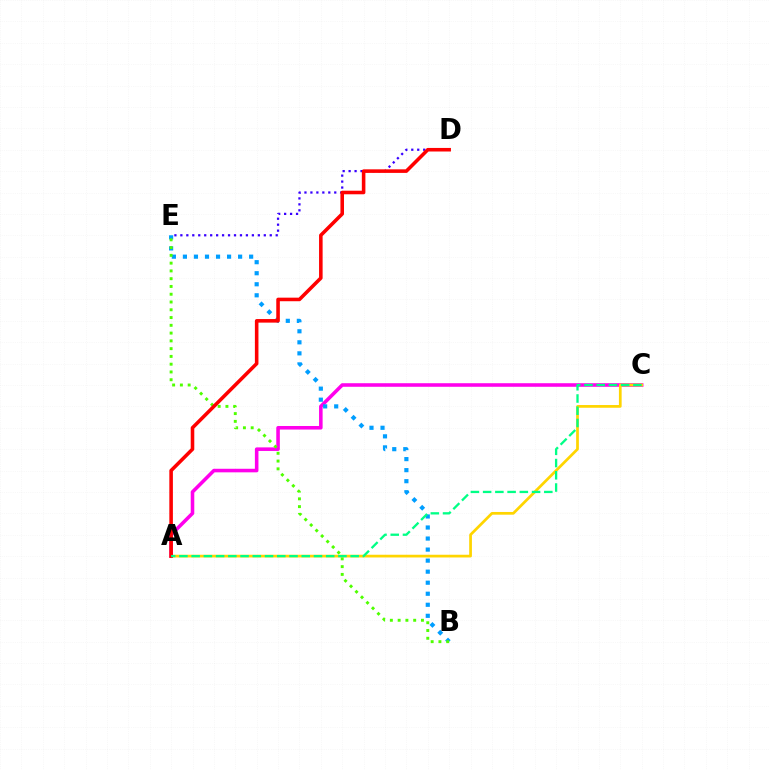{('D', 'E'): [{'color': '#3700ff', 'line_style': 'dotted', 'thickness': 1.62}], ('A', 'C'): [{'color': '#ff00ed', 'line_style': 'solid', 'thickness': 2.57}, {'color': '#ffd500', 'line_style': 'solid', 'thickness': 1.96}, {'color': '#00ff86', 'line_style': 'dashed', 'thickness': 1.66}], ('B', 'E'): [{'color': '#009eff', 'line_style': 'dotted', 'thickness': 3.0}, {'color': '#4fff00', 'line_style': 'dotted', 'thickness': 2.11}], ('A', 'D'): [{'color': '#ff0000', 'line_style': 'solid', 'thickness': 2.57}]}